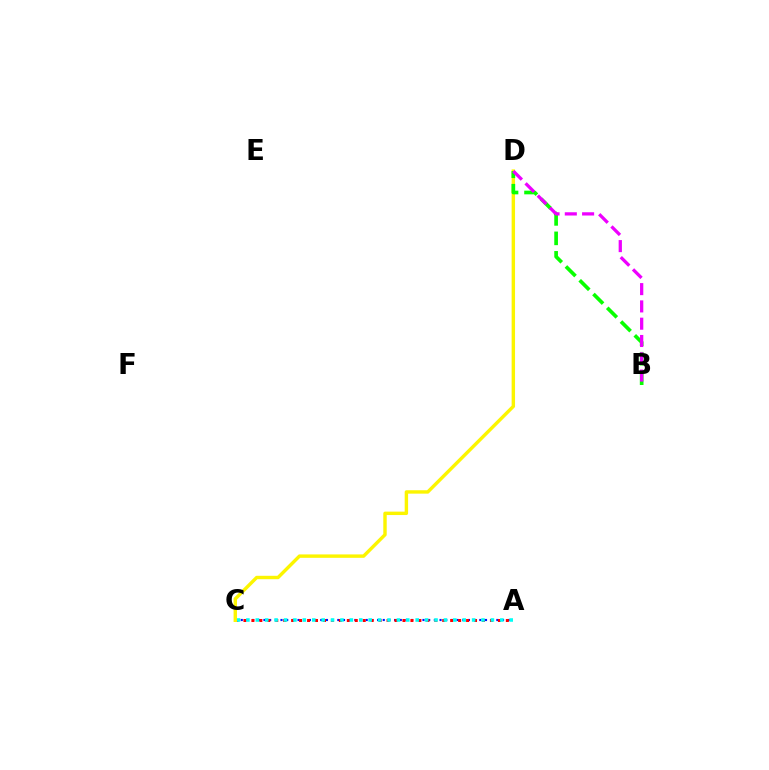{('A', 'C'): [{'color': '#0010ff', 'line_style': 'dotted', 'thickness': 1.54}, {'color': '#ff0000', 'line_style': 'dotted', 'thickness': 2.16}, {'color': '#00fff6', 'line_style': 'dotted', 'thickness': 2.56}], ('C', 'D'): [{'color': '#fcf500', 'line_style': 'solid', 'thickness': 2.45}], ('B', 'D'): [{'color': '#08ff00', 'line_style': 'dashed', 'thickness': 2.65}, {'color': '#ee00ff', 'line_style': 'dashed', 'thickness': 2.35}]}